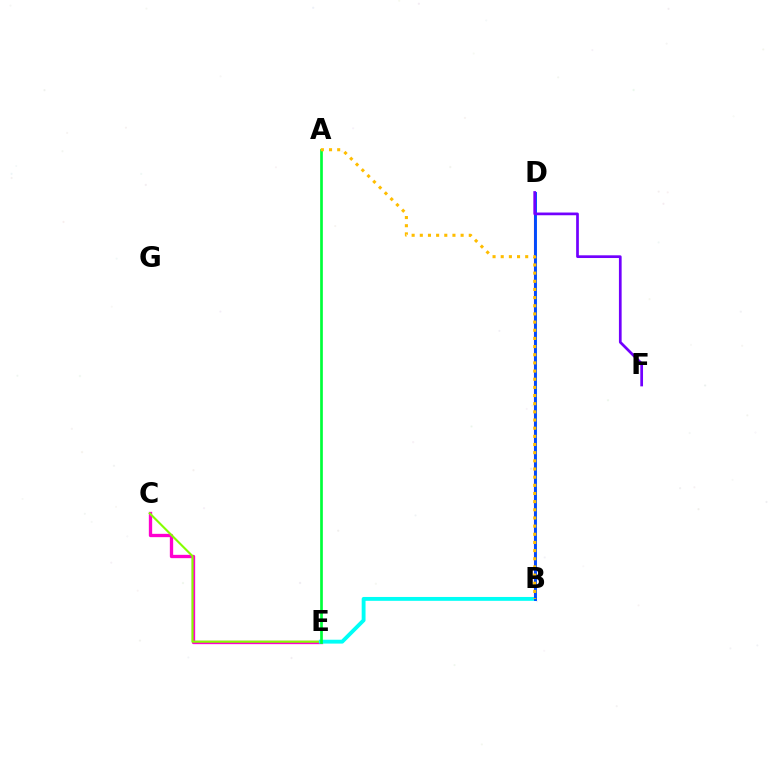{('C', 'E'): [{'color': '#ff00cf', 'line_style': 'solid', 'thickness': 2.39}, {'color': '#84ff00', 'line_style': 'solid', 'thickness': 1.52}], ('B', 'D'): [{'color': '#ff0000', 'line_style': 'solid', 'thickness': 1.51}, {'color': '#004bff', 'line_style': 'solid', 'thickness': 2.09}], ('B', 'E'): [{'color': '#00fff6', 'line_style': 'solid', 'thickness': 2.78}], ('A', 'E'): [{'color': '#00ff39', 'line_style': 'solid', 'thickness': 1.94}], ('D', 'F'): [{'color': '#7200ff', 'line_style': 'solid', 'thickness': 1.95}], ('A', 'B'): [{'color': '#ffbd00', 'line_style': 'dotted', 'thickness': 2.22}]}